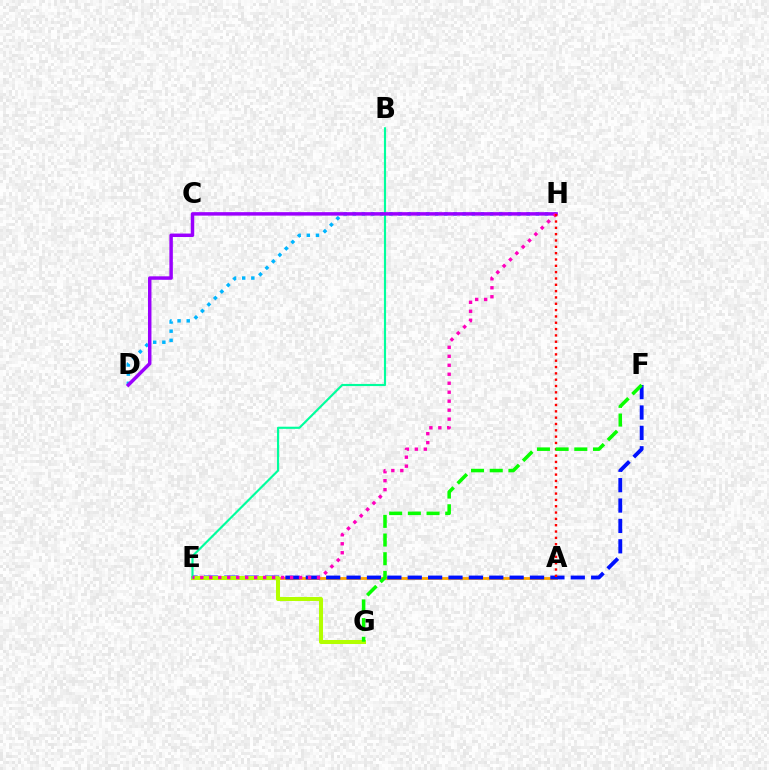{('A', 'E'): [{'color': '#ffa500', 'line_style': 'solid', 'thickness': 2.03}], ('D', 'H'): [{'color': '#00b5ff', 'line_style': 'dotted', 'thickness': 2.49}, {'color': '#9b00ff', 'line_style': 'solid', 'thickness': 2.49}], ('E', 'F'): [{'color': '#0010ff', 'line_style': 'dashed', 'thickness': 2.77}], ('E', 'G'): [{'color': '#b3ff00', 'line_style': 'solid', 'thickness': 2.91}], ('B', 'E'): [{'color': '#00ff9d', 'line_style': 'solid', 'thickness': 1.55}], ('E', 'H'): [{'color': '#ff00bd', 'line_style': 'dotted', 'thickness': 2.44}], ('A', 'H'): [{'color': '#ff0000', 'line_style': 'dotted', 'thickness': 1.72}], ('F', 'G'): [{'color': '#08ff00', 'line_style': 'dashed', 'thickness': 2.54}]}